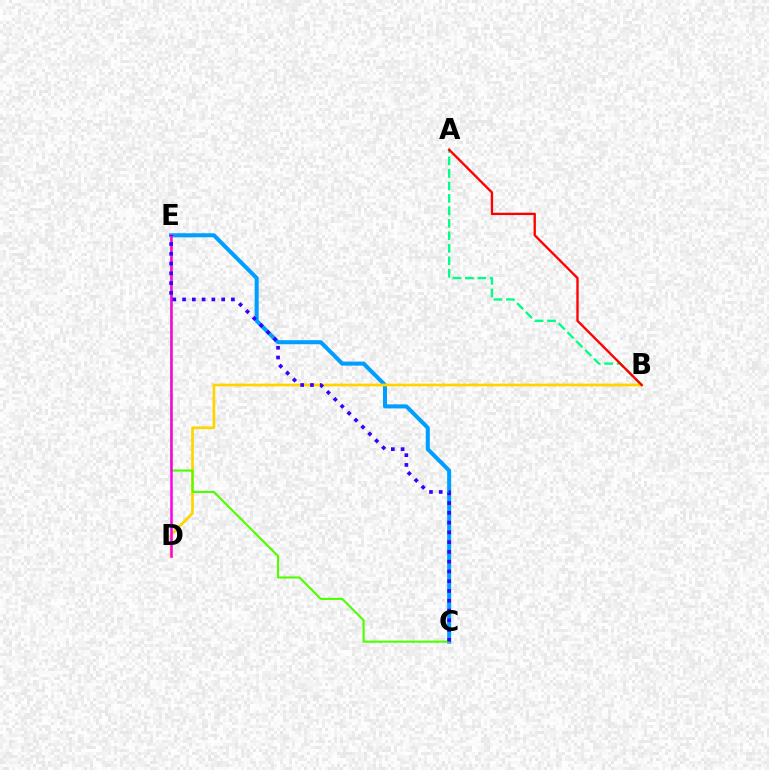{('A', 'B'): [{'color': '#00ff86', 'line_style': 'dashed', 'thickness': 1.7}, {'color': '#ff0000', 'line_style': 'solid', 'thickness': 1.68}], ('C', 'E'): [{'color': '#009eff', 'line_style': 'solid', 'thickness': 2.9}, {'color': '#4fff00', 'line_style': 'solid', 'thickness': 1.53}, {'color': '#3700ff', 'line_style': 'dotted', 'thickness': 2.65}], ('B', 'D'): [{'color': '#ffd500', 'line_style': 'solid', 'thickness': 1.96}], ('D', 'E'): [{'color': '#ff00ed', 'line_style': 'solid', 'thickness': 1.82}]}